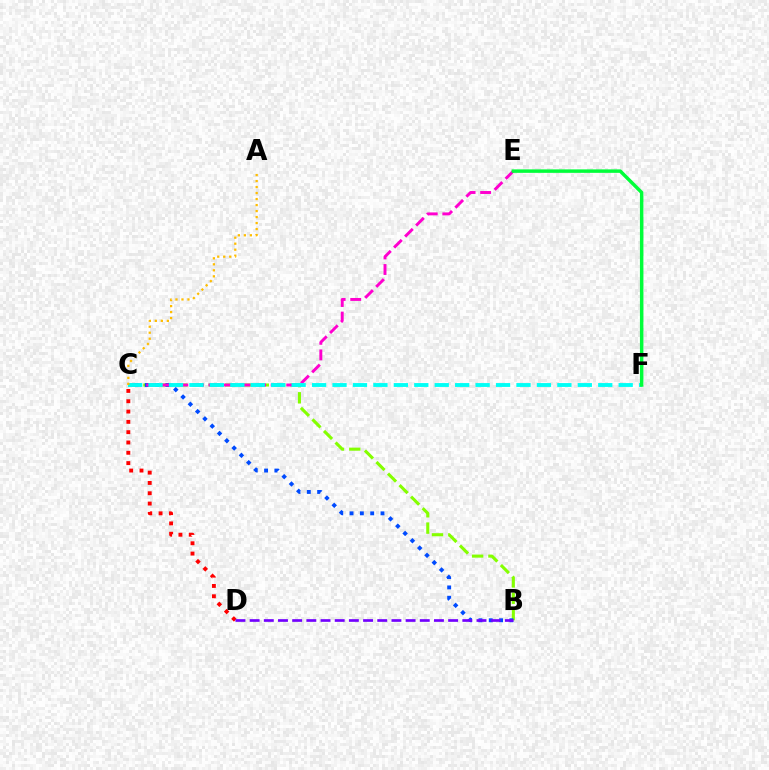{('C', 'D'): [{'color': '#ff0000', 'line_style': 'dotted', 'thickness': 2.8}], ('B', 'C'): [{'color': '#84ff00', 'line_style': 'dashed', 'thickness': 2.22}, {'color': '#004bff', 'line_style': 'dotted', 'thickness': 2.8}], ('C', 'E'): [{'color': '#ff00cf', 'line_style': 'dashed', 'thickness': 2.11}], ('C', 'F'): [{'color': '#00fff6', 'line_style': 'dashed', 'thickness': 2.78}], ('E', 'F'): [{'color': '#00ff39', 'line_style': 'solid', 'thickness': 2.49}], ('A', 'C'): [{'color': '#ffbd00', 'line_style': 'dotted', 'thickness': 1.63}], ('B', 'D'): [{'color': '#7200ff', 'line_style': 'dashed', 'thickness': 1.93}]}